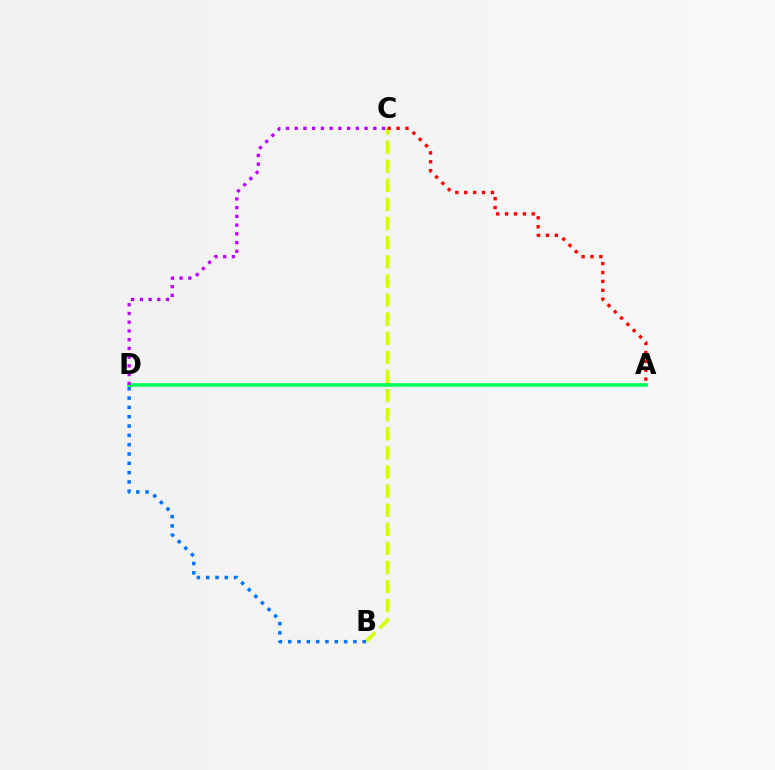{('A', 'D'): [{'color': '#00ff5c', 'line_style': 'solid', 'thickness': 2.62}], ('B', 'C'): [{'color': '#d1ff00', 'line_style': 'dashed', 'thickness': 2.6}], ('B', 'D'): [{'color': '#0074ff', 'line_style': 'dotted', 'thickness': 2.53}], ('C', 'D'): [{'color': '#b900ff', 'line_style': 'dotted', 'thickness': 2.37}], ('A', 'C'): [{'color': '#ff0000', 'line_style': 'dotted', 'thickness': 2.42}]}